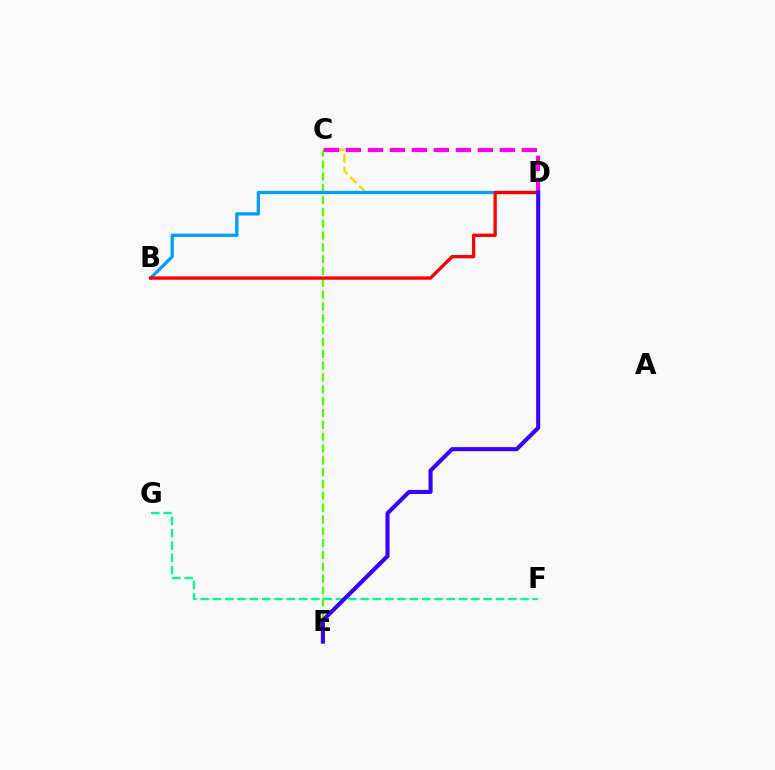{('C', 'D'): [{'color': '#ffd500', 'line_style': 'dashed', 'thickness': 1.73}, {'color': '#ff00ed', 'line_style': 'dashed', 'thickness': 2.99}], ('C', 'E'): [{'color': '#4fff00', 'line_style': 'dashed', 'thickness': 1.61}], ('B', 'D'): [{'color': '#009eff', 'line_style': 'solid', 'thickness': 2.35}, {'color': '#ff0000', 'line_style': 'solid', 'thickness': 2.39}], ('F', 'G'): [{'color': '#00ff86', 'line_style': 'dashed', 'thickness': 1.67}], ('D', 'E'): [{'color': '#3700ff', 'line_style': 'solid', 'thickness': 2.95}]}